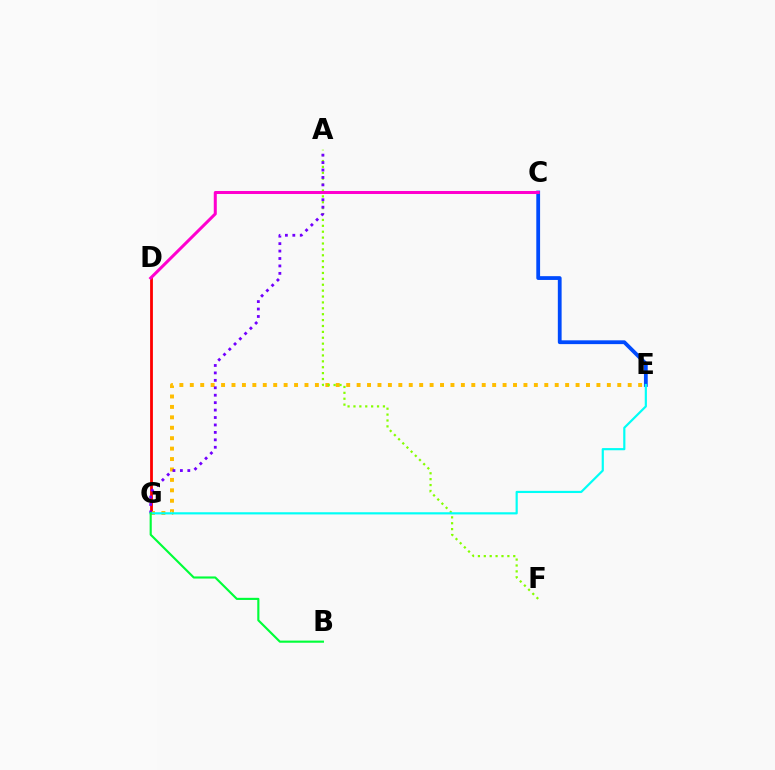{('C', 'E'): [{'color': '#004bff', 'line_style': 'solid', 'thickness': 2.73}], ('D', 'G'): [{'color': '#ff0000', 'line_style': 'solid', 'thickness': 2.01}], ('E', 'G'): [{'color': '#ffbd00', 'line_style': 'dotted', 'thickness': 2.83}, {'color': '#00fff6', 'line_style': 'solid', 'thickness': 1.57}], ('A', 'F'): [{'color': '#84ff00', 'line_style': 'dotted', 'thickness': 1.6}], ('A', 'G'): [{'color': '#7200ff', 'line_style': 'dotted', 'thickness': 2.02}], ('C', 'D'): [{'color': '#ff00cf', 'line_style': 'solid', 'thickness': 2.18}], ('B', 'G'): [{'color': '#00ff39', 'line_style': 'solid', 'thickness': 1.54}]}